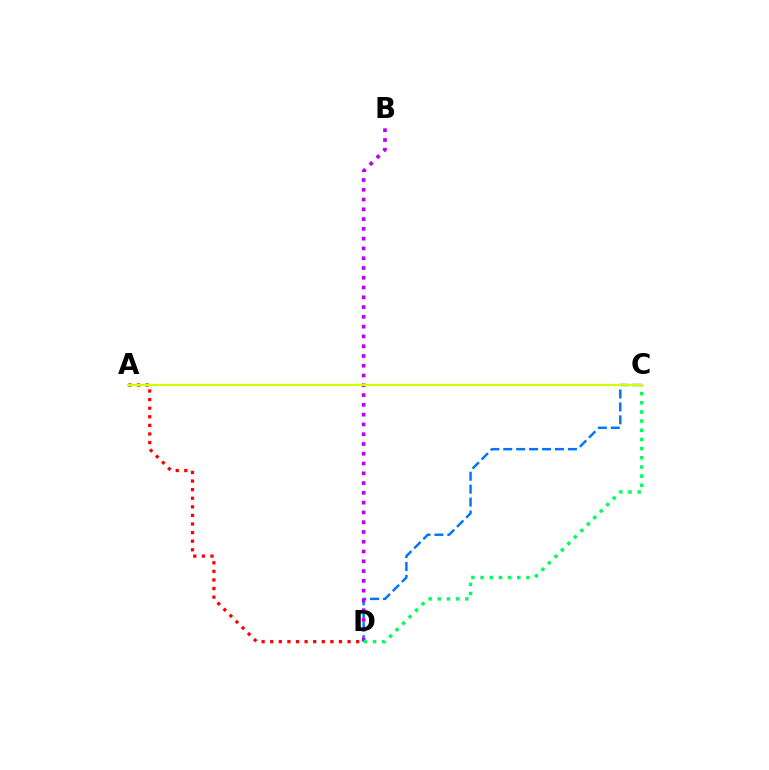{('A', 'D'): [{'color': '#ff0000', 'line_style': 'dotted', 'thickness': 2.33}], ('C', 'D'): [{'color': '#0074ff', 'line_style': 'dashed', 'thickness': 1.76}, {'color': '#00ff5c', 'line_style': 'dotted', 'thickness': 2.49}], ('B', 'D'): [{'color': '#b900ff', 'line_style': 'dotted', 'thickness': 2.66}], ('A', 'C'): [{'color': '#d1ff00', 'line_style': 'solid', 'thickness': 1.61}]}